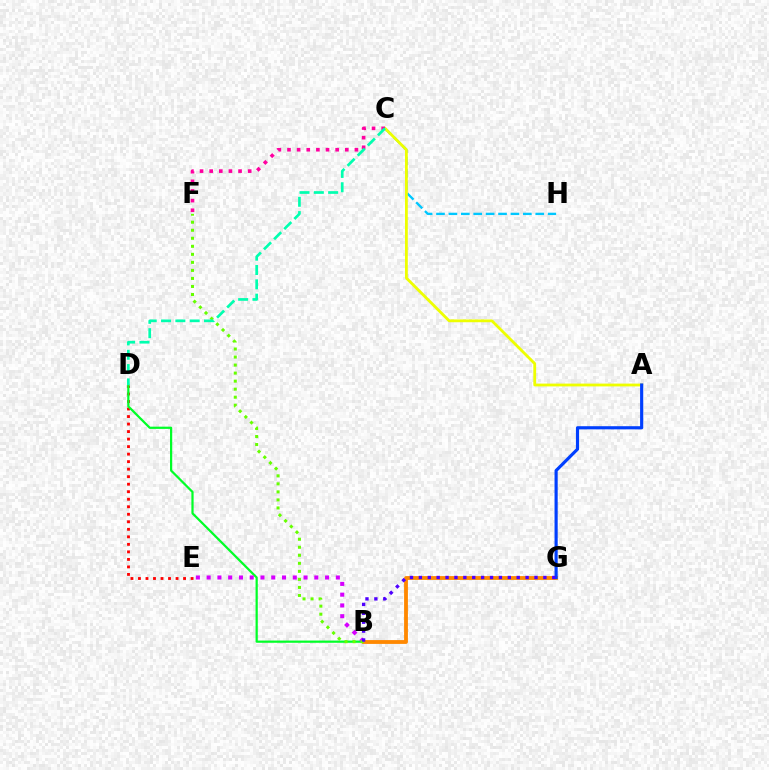{('D', 'E'): [{'color': '#ff0000', 'line_style': 'dotted', 'thickness': 2.04}], ('C', 'H'): [{'color': '#00c7ff', 'line_style': 'dashed', 'thickness': 1.69}], ('B', 'D'): [{'color': '#00ff27', 'line_style': 'solid', 'thickness': 1.6}], ('B', 'G'): [{'color': '#ff8800', 'line_style': 'solid', 'thickness': 2.75}, {'color': '#4f00ff', 'line_style': 'dotted', 'thickness': 2.42}], ('A', 'C'): [{'color': '#eeff00', 'line_style': 'solid', 'thickness': 2.02}], ('B', 'E'): [{'color': '#d600ff', 'line_style': 'dotted', 'thickness': 2.93}], ('C', 'F'): [{'color': '#ff00a0', 'line_style': 'dotted', 'thickness': 2.62}], ('B', 'F'): [{'color': '#66ff00', 'line_style': 'dotted', 'thickness': 2.18}], ('A', 'G'): [{'color': '#003fff', 'line_style': 'solid', 'thickness': 2.27}], ('C', 'D'): [{'color': '#00ffaf', 'line_style': 'dashed', 'thickness': 1.95}]}